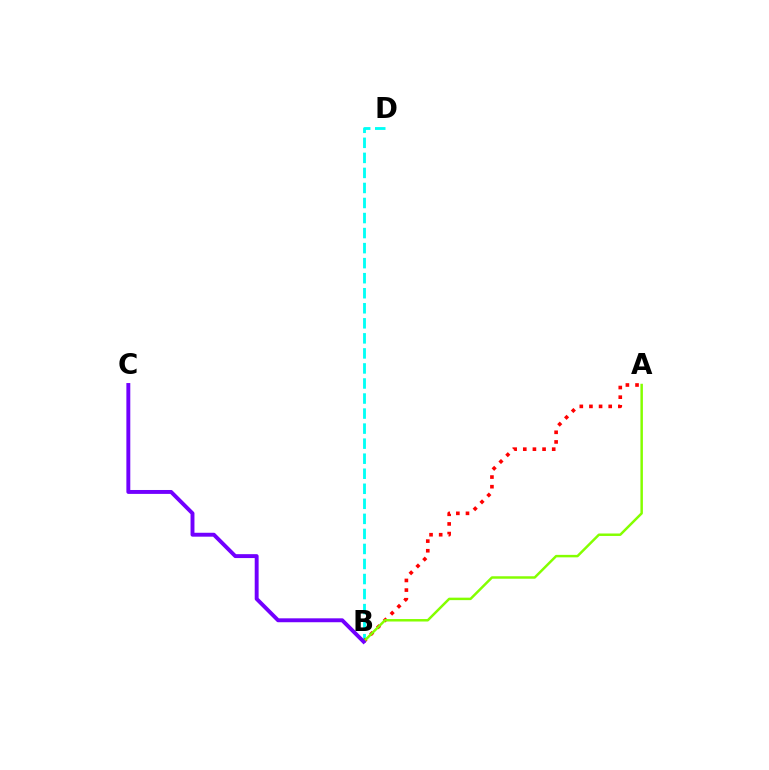{('B', 'D'): [{'color': '#00fff6', 'line_style': 'dashed', 'thickness': 2.04}], ('A', 'B'): [{'color': '#ff0000', 'line_style': 'dotted', 'thickness': 2.62}, {'color': '#84ff00', 'line_style': 'solid', 'thickness': 1.78}], ('B', 'C'): [{'color': '#7200ff', 'line_style': 'solid', 'thickness': 2.82}]}